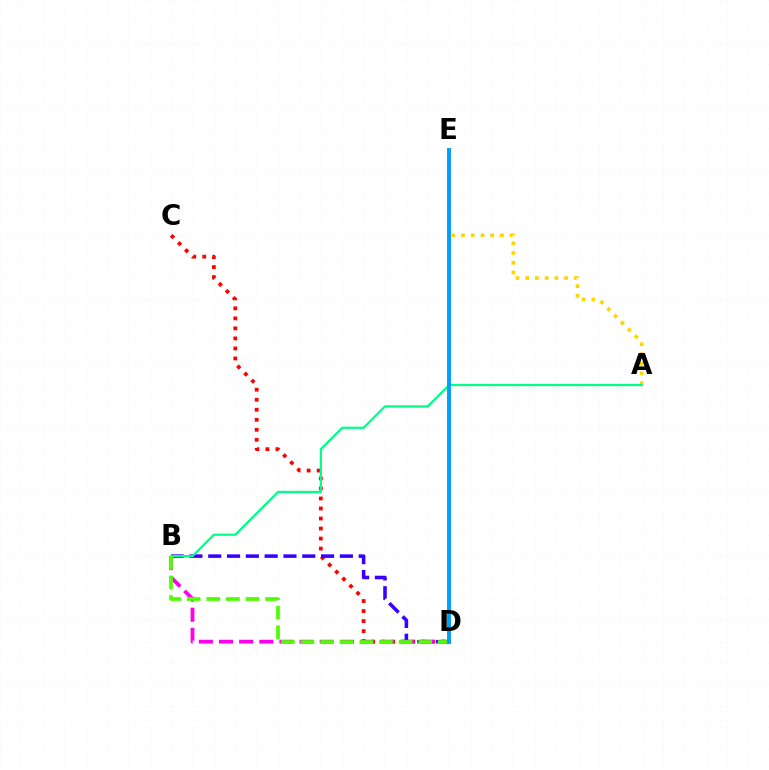{('C', 'D'): [{'color': '#ff0000', 'line_style': 'dotted', 'thickness': 2.72}], ('B', 'D'): [{'color': '#3700ff', 'line_style': 'dashed', 'thickness': 2.55}, {'color': '#ff00ed', 'line_style': 'dashed', 'thickness': 2.74}, {'color': '#4fff00', 'line_style': 'dashed', 'thickness': 2.66}], ('A', 'E'): [{'color': '#ffd500', 'line_style': 'dotted', 'thickness': 2.64}], ('A', 'B'): [{'color': '#00ff86', 'line_style': 'solid', 'thickness': 1.61}], ('D', 'E'): [{'color': '#009eff', 'line_style': 'solid', 'thickness': 2.82}]}